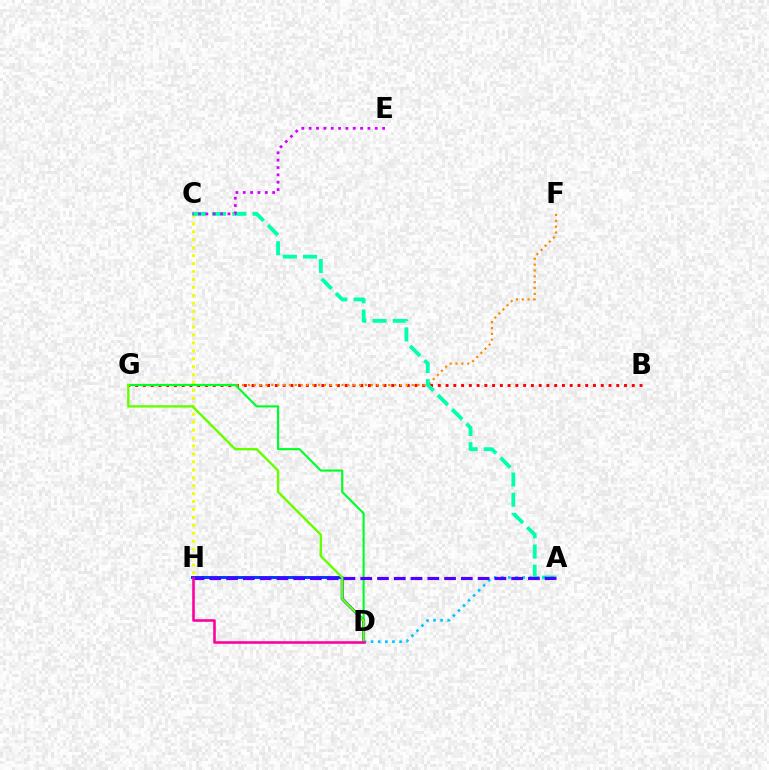{('B', 'G'): [{'color': '#ff0000', 'line_style': 'dotted', 'thickness': 2.11}], ('C', 'H'): [{'color': '#eeff00', 'line_style': 'dotted', 'thickness': 2.15}], ('F', 'G'): [{'color': '#ff8800', 'line_style': 'dotted', 'thickness': 1.59}], ('D', 'G'): [{'color': '#00ff27', 'line_style': 'solid', 'thickness': 1.54}, {'color': '#66ff00', 'line_style': 'solid', 'thickness': 1.74}], ('A', 'C'): [{'color': '#00ffaf', 'line_style': 'dashed', 'thickness': 2.74}], ('A', 'D'): [{'color': '#00c7ff', 'line_style': 'dotted', 'thickness': 1.94}], ('D', 'H'): [{'color': '#003fff', 'line_style': 'solid', 'thickness': 2.16}, {'color': '#ff00a0', 'line_style': 'solid', 'thickness': 1.86}], ('C', 'E'): [{'color': '#d600ff', 'line_style': 'dotted', 'thickness': 2.0}], ('A', 'H'): [{'color': '#4f00ff', 'line_style': 'dashed', 'thickness': 2.28}]}